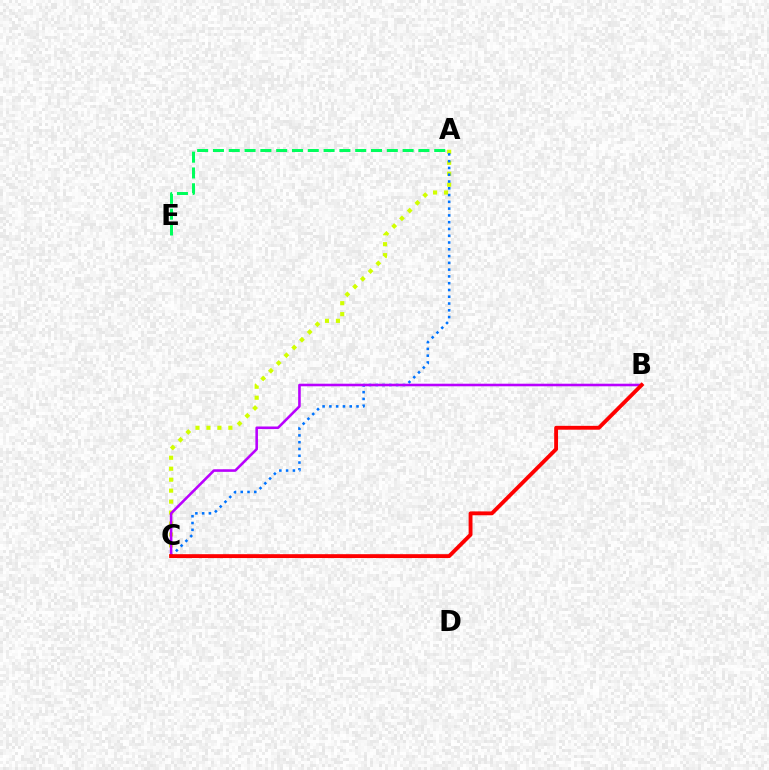{('A', 'C'): [{'color': '#d1ff00', 'line_style': 'dotted', 'thickness': 2.98}, {'color': '#0074ff', 'line_style': 'dotted', 'thickness': 1.84}], ('A', 'E'): [{'color': '#00ff5c', 'line_style': 'dashed', 'thickness': 2.15}], ('B', 'C'): [{'color': '#b900ff', 'line_style': 'solid', 'thickness': 1.85}, {'color': '#ff0000', 'line_style': 'solid', 'thickness': 2.78}]}